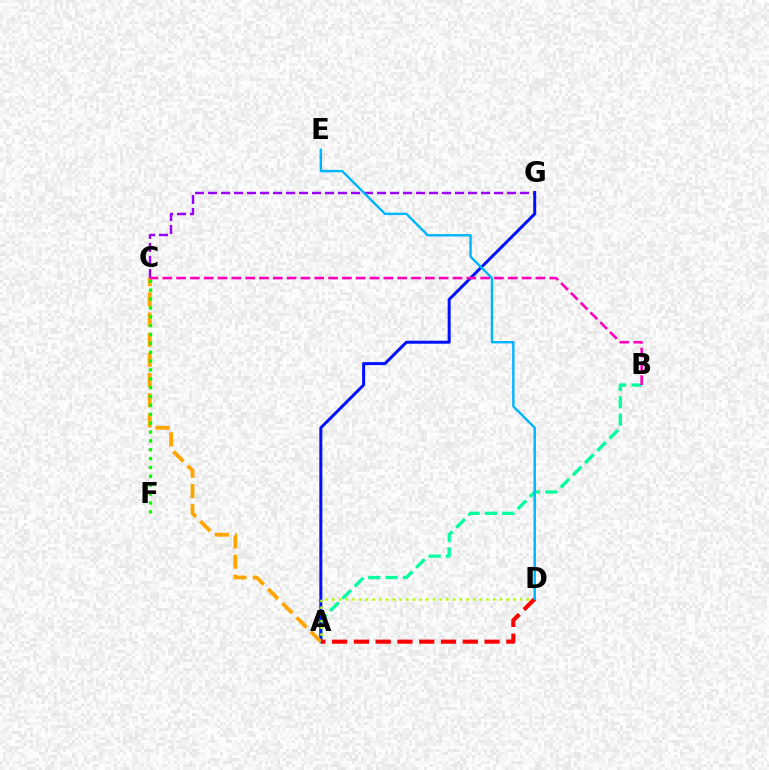{('C', 'G'): [{'color': '#9b00ff', 'line_style': 'dashed', 'thickness': 1.77}], ('A', 'B'): [{'color': '#00ff9d', 'line_style': 'dashed', 'thickness': 2.35}], ('A', 'G'): [{'color': '#0010ff', 'line_style': 'solid', 'thickness': 2.15}], ('A', 'C'): [{'color': '#ffa500', 'line_style': 'dashed', 'thickness': 2.74}], ('C', 'F'): [{'color': '#08ff00', 'line_style': 'dotted', 'thickness': 2.41}], ('B', 'C'): [{'color': '#ff00bd', 'line_style': 'dashed', 'thickness': 1.88}], ('A', 'D'): [{'color': '#b3ff00', 'line_style': 'dotted', 'thickness': 1.82}, {'color': '#ff0000', 'line_style': 'dashed', 'thickness': 2.96}], ('D', 'E'): [{'color': '#00b5ff', 'line_style': 'solid', 'thickness': 1.74}]}